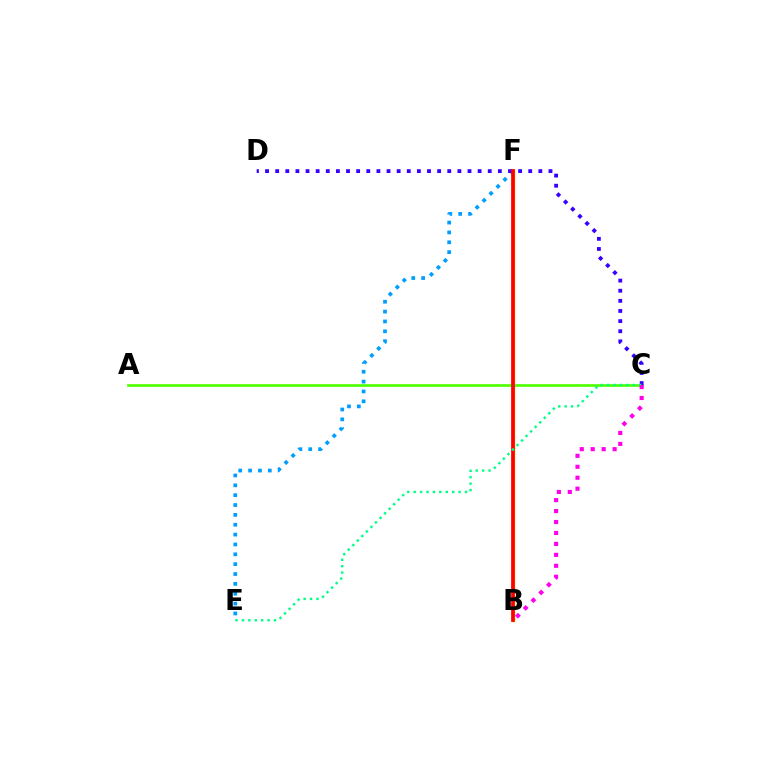{('B', 'F'): [{'color': '#ffd500', 'line_style': 'solid', 'thickness': 2.47}, {'color': '#ff0000', 'line_style': 'solid', 'thickness': 2.68}], ('A', 'C'): [{'color': '#4fff00', 'line_style': 'solid', 'thickness': 1.92}], ('E', 'F'): [{'color': '#009eff', 'line_style': 'dotted', 'thickness': 2.68}], ('C', 'D'): [{'color': '#3700ff', 'line_style': 'dotted', 'thickness': 2.75}], ('C', 'E'): [{'color': '#00ff86', 'line_style': 'dotted', 'thickness': 1.74}], ('B', 'C'): [{'color': '#ff00ed', 'line_style': 'dotted', 'thickness': 2.97}]}